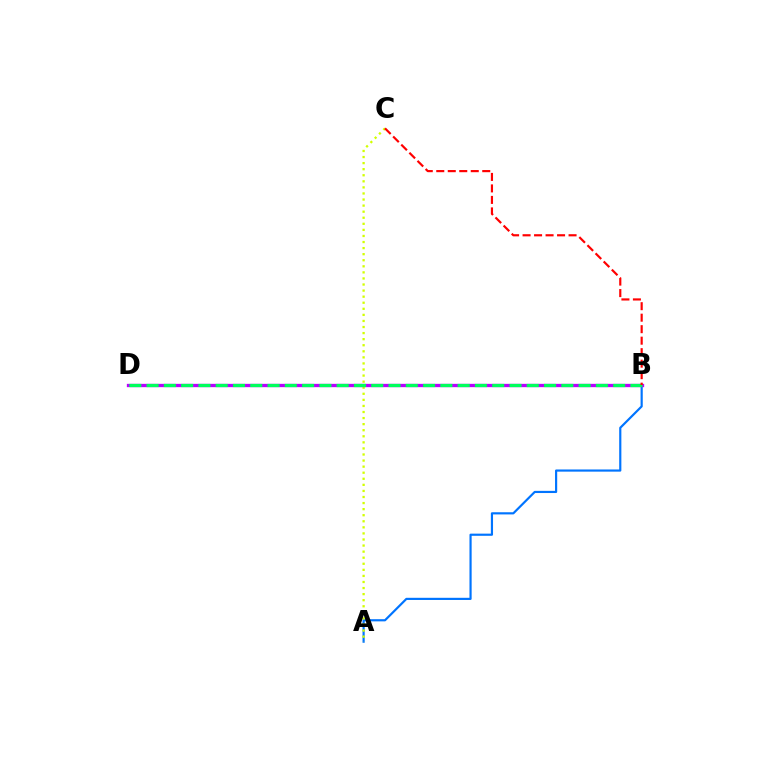{('A', 'B'): [{'color': '#0074ff', 'line_style': 'solid', 'thickness': 1.56}], ('A', 'C'): [{'color': '#d1ff00', 'line_style': 'dotted', 'thickness': 1.65}], ('B', 'D'): [{'color': '#b900ff', 'line_style': 'solid', 'thickness': 2.39}, {'color': '#00ff5c', 'line_style': 'dashed', 'thickness': 2.35}], ('B', 'C'): [{'color': '#ff0000', 'line_style': 'dashed', 'thickness': 1.56}]}